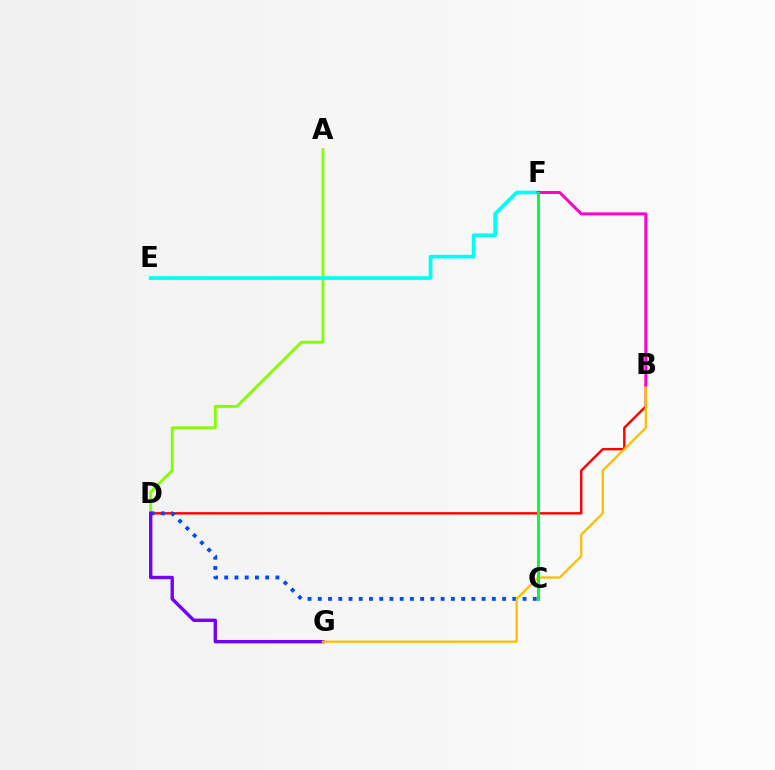{('B', 'D'): [{'color': '#ff0000', 'line_style': 'solid', 'thickness': 1.73}], ('A', 'D'): [{'color': '#84ff00', 'line_style': 'solid', 'thickness': 2.07}], ('E', 'F'): [{'color': '#00fff6', 'line_style': 'solid', 'thickness': 2.66}], ('C', 'D'): [{'color': '#004bff', 'line_style': 'dotted', 'thickness': 2.78}], ('D', 'G'): [{'color': '#7200ff', 'line_style': 'solid', 'thickness': 2.43}], ('B', 'G'): [{'color': '#ffbd00', 'line_style': 'solid', 'thickness': 1.63}], ('B', 'F'): [{'color': '#ff00cf', 'line_style': 'solid', 'thickness': 2.17}], ('C', 'F'): [{'color': '#00ff39', 'line_style': 'solid', 'thickness': 2.13}]}